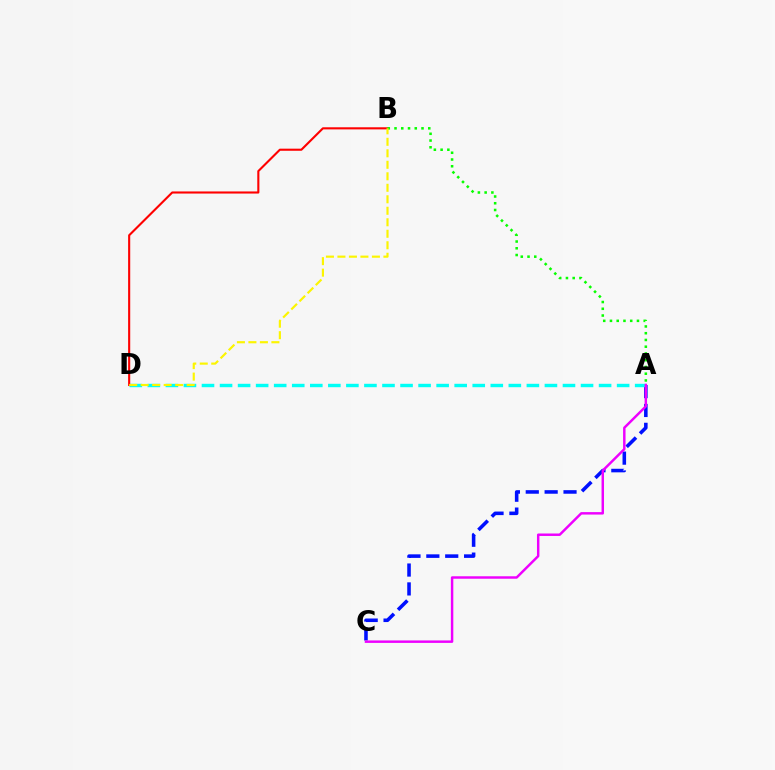{('A', 'C'): [{'color': '#0010ff', 'line_style': 'dashed', 'thickness': 2.56}, {'color': '#ee00ff', 'line_style': 'solid', 'thickness': 1.77}], ('A', 'D'): [{'color': '#00fff6', 'line_style': 'dashed', 'thickness': 2.45}], ('B', 'D'): [{'color': '#ff0000', 'line_style': 'solid', 'thickness': 1.52}, {'color': '#fcf500', 'line_style': 'dashed', 'thickness': 1.56}], ('A', 'B'): [{'color': '#08ff00', 'line_style': 'dotted', 'thickness': 1.83}]}